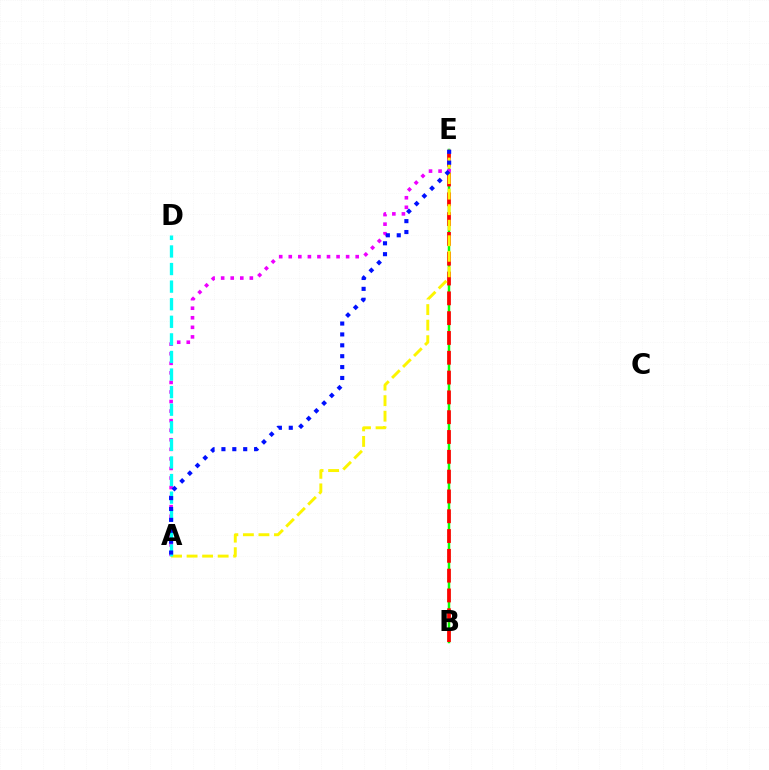{('B', 'E'): [{'color': '#08ff00', 'line_style': 'solid', 'thickness': 1.8}, {'color': '#ff0000', 'line_style': 'dashed', 'thickness': 2.69}], ('A', 'E'): [{'color': '#ee00ff', 'line_style': 'dotted', 'thickness': 2.6}, {'color': '#fcf500', 'line_style': 'dashed', 'thickness': 2.11}, {'color': '#0010ff', 'line_style': 'dotted', 'thickness': 2.96}], ('A', 'D'): [{'color': '#00fff6', 'line_style': 'dashed', 'thickness': 2.39}]}